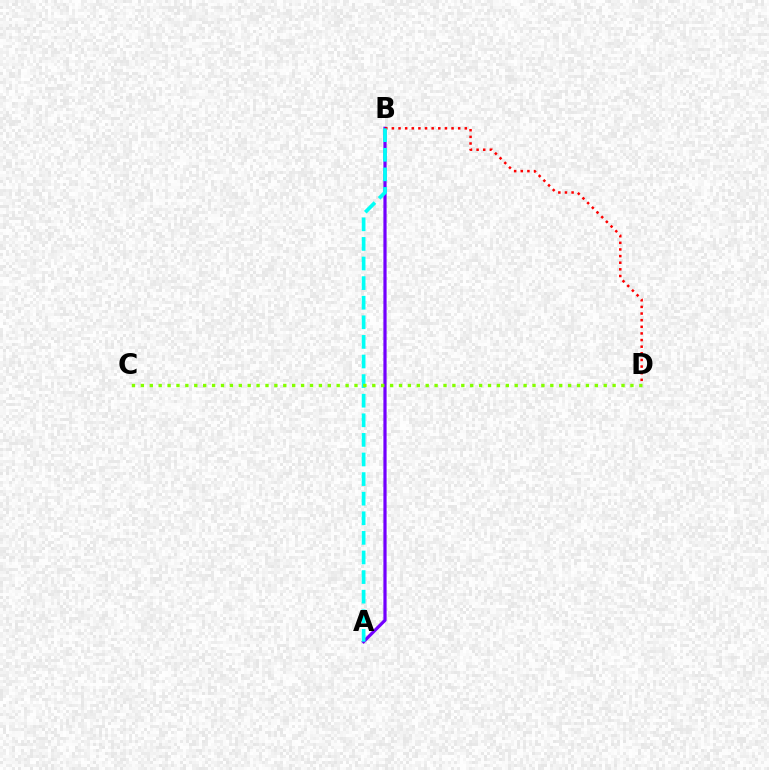{('A', 'B'): [{'color': '#7200ff', 'line_style': 'solid', 'thickness': 2.31}, {'color': '#00fff6', 'line_style': 'dashed', 'thickness': 2.66}], ('B', 'D'): [{'color': '#ff0000', 'line_style': 'dotted', 'thickness': 1.8}], ('C', 'D'): [{'color': '#84ff00', 'line_style': 'dotted', 'thickness': 2.42}]}